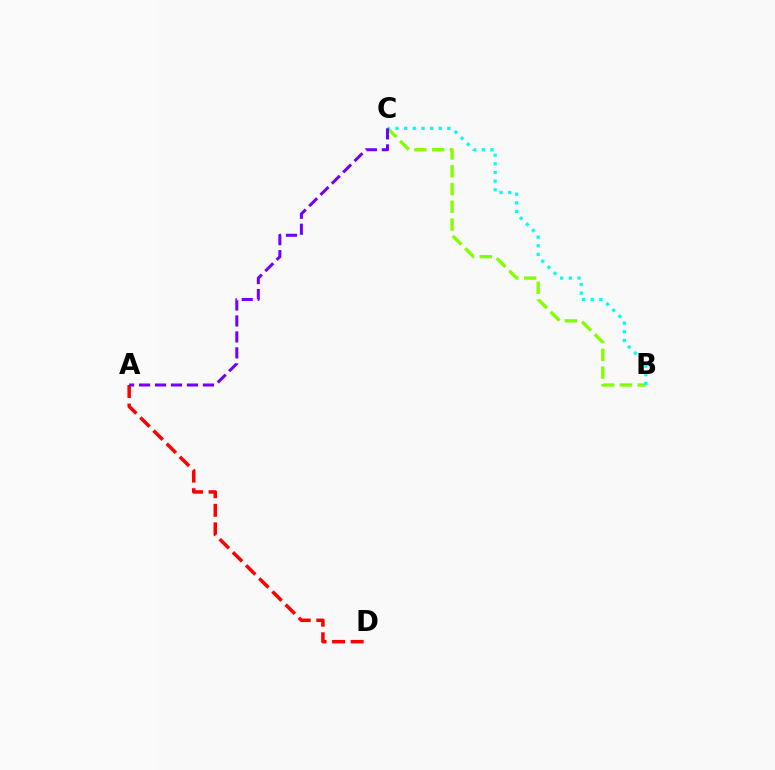{('B', 'C'): [{'color': '#84ff00', 'line_style': 'dashed', 'thickness': 2.41}, {'color': '#00fff6', 'line_style': 'dotted', 'thickness': 2.35}], ('A', 'D'): [{'color': '#ff0000', 'line_style': 'dashed', 'thickness': 2.52}], ('A', 'C'): [{'color': '#7200ff', 'line_style': 'dashed', 'thickness': 2.17}]}